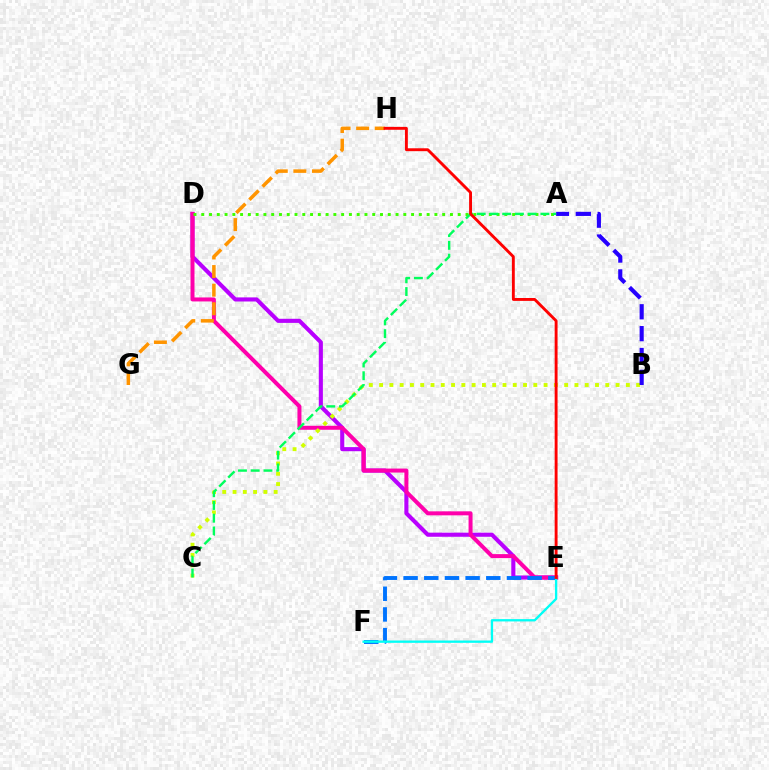{('D', 'E'): [{'color': '#b900ff', 'line_style': 'solid', 'thickness': 2.95}, {'color': '#ff00ac', 'line_style': 'solid', 'thickness': 2.88}], ('G', 'H'): [{'color': '#ff9400', 'line_style': 'dashed', 'thickness': 2.53}], ('B', 'C'): [{'color': '#d1ff00', 'line_style': 'dotted', 'thickness': 2.79}], ('A', 'B'): [{'color': '#2500ff', 'line_style': 'dashed', 'thickness': 2.97}], ('E', 'F'): [{'color': '#0074ff', 'line_style': 'dashed', 'thickness': 2.81}, {'color': '#00fff6', 'line_style': 'solid', 'thickness': 1.67}], ('A', 'D'): [{'color': '#3dff00', 'line_style': 'dotted', 'thickness': 2.11}], ('A', 'C'): [{'color': '#00ff5c', 'line_style': 'dashed', 'thickness': 1.73}], ('E', 'H'): [{'color': '#ff0000', 'line_style': 'solid', 'thickness': 2.08}]}